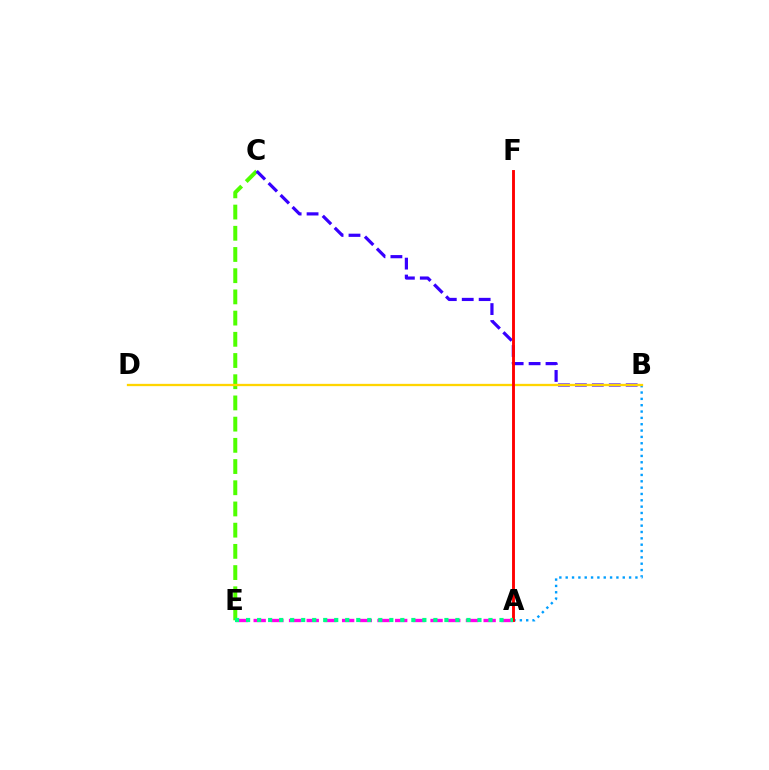{('C', 'E'): [{'color': '#4fff00', 'line_style': 'dashed', 'thickness': 2.88}], ('A', 'B'): [{'color': '#009eff', 'line_style': 'dotted', 'thickness': 1.72}], ('B', 'C'): [{'color': '#3700ff', 'line_style': 'dashed', 'thickness': 2.3}], ('B', 'D'): [{'color': '#ffd500', 'line_style': 'solid', 'thickness': 1.65}], ('A', 'E'): [{'color': '#ff00ed', 'line_style': 'dashed', 'thickness': 2.4}, {'color': '#00ff86', 'line_style': 'dotted', 'thickness': 2.99}], ('A', 'F'): [{'color': '#ff0000', 'line_style': 'solid', 'thickness': 2.08}]}